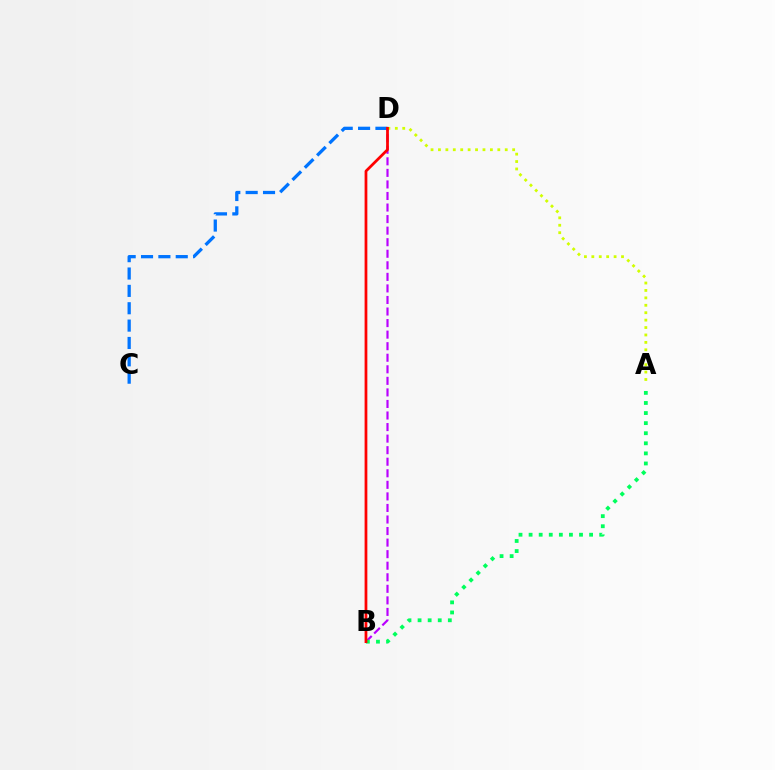{('B', 'D'): [{'color': '#b900ff', 'line_style': 'dashed', 'thickness': 1.57}, {'color': '#ff0000', 'line_style': 'solid', 'thickness': 1.98}], ('A', 'D'): [{'color': '#d1ff00', 'line_style': 'dotted', 'thickness': 2.02}], ('C', 'D'): [{'color': '#0074ff', 'line_style': 'dashed', 'thickness': 2.36}], ('A', 'B'): [{'color': '#00ff5c', 'line_style': 'dotted', 'thickness': 2.74}]}